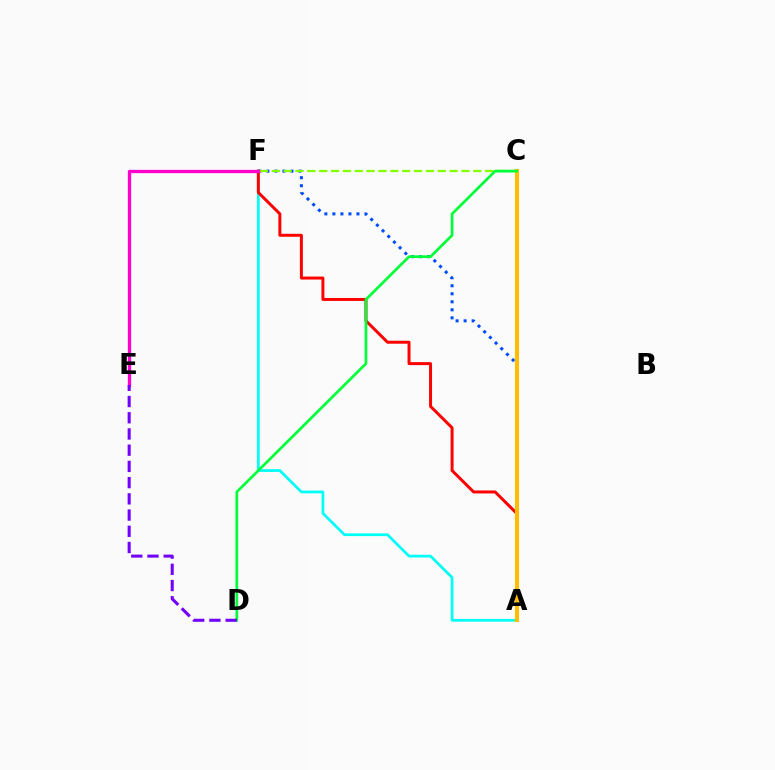{('A', 'F'): [{'color': '#004bff', 'line_style': 'dotted', 'thickness': 2.18}, {'color': '#00fff6', 'line_style': 'solid', 'thickness': 1.97}, {'color': '#ff0000', 'line_style': 'solid', 'thickness': 2.14}], ('A', 'C'): [{'color': '#ffbd00', 'line_style': 'solid', 'thickness': 2.94}], ('C', 'F'): [{'color': '#84ff00', 'line_style': 'dashed', 'thickness': 1.61}], ('C', 'D'): [{'color': '#00ff39', 'line_style': 'solid', 'thickness': 1.95}], ('E', 'F'): [{'color': '#ff00cf', 'line_style': 'solid', 'thickness': 2.37}], ('D', 'E'): [{'color': '#7200ff', 'line_style': 'dashed', 'thickness': 2.2}]}